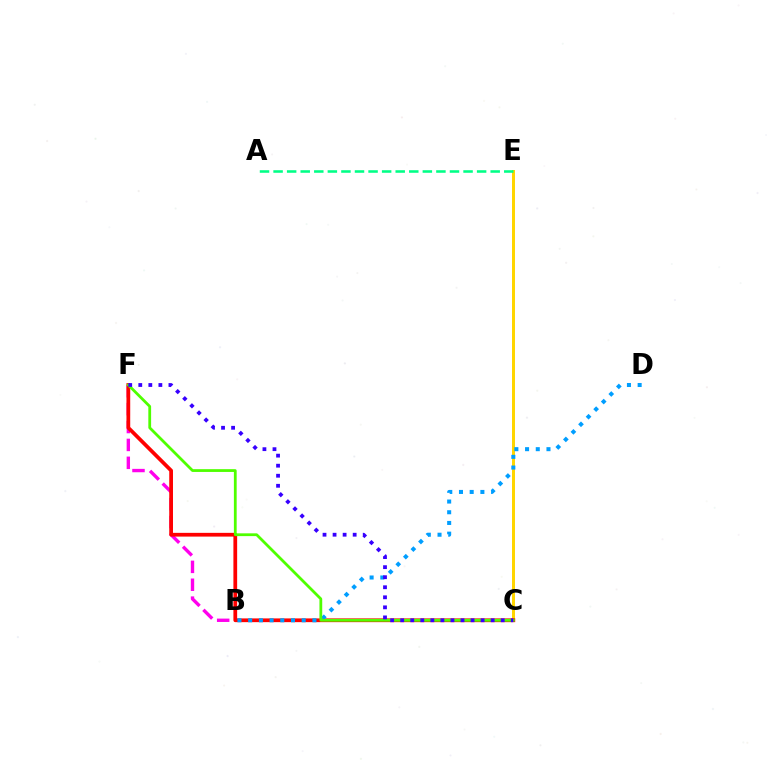{('C', 'E'): [{'color': '#ffd500', 'line_style': 'solid', 'thickness': 2.16}], ('B', 'F'): [{'color': '#ff00ed', 'line_style': 'dashed', 'thickness': 2.43}], ('A', 'E'): [{'color': '#00ff86', 'line_style': 'dashed', 'thickness': 1.84}], ('C', 'F'): [{'color': '#ff0000', 'line_style': 'solid', 'thickness': 2.7}, {'color': '#4fff00', 'line_style': 'solid', 'thickness': 2.0}, {'color': '#3700ff', 'line_style': 'dotted', 'thickness': 2.73}], ('B', 'D'): [{'color': '#009eff', 'line_style': 'dotted', 'thickness': 2.91}]}